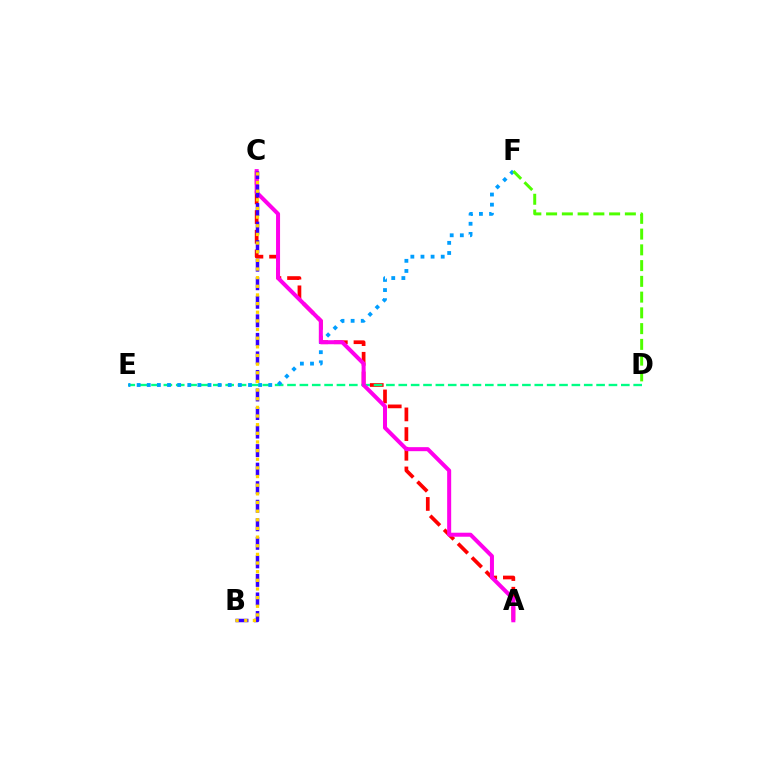{('A', 'C'): [{'color': '#ff0000', 'line_style': 'dashed', 'thickness': 2.67}, {'color': '#ff00ed', 'line_style': 'solid', 'thickness': 2.89}], ('D', 'E'): [{'color': '#00ff86', 'line_style': 'dashed', 'thickness': 1.68}], ('E', 'F'): [{'color': '#009eff', 'line_style': 'dotted', 'thickness': 2.75}], ('D', 'F'): [{'color': '#4fff00', 'line_style': 'dashed', 'thickness': 2.14}], ('B', 'C'): [{'color': '#3700ff', 'line_style': 'dashed', 'thickness': 2.52}, {'color': '#ffd500', 'line_style': 'dotted', 'thickness': 2.35}]}